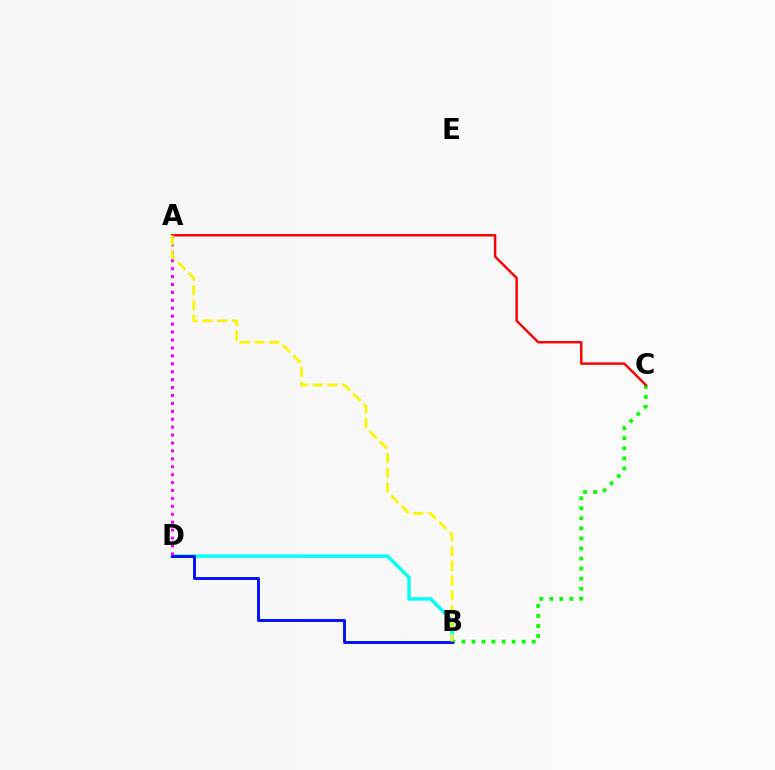{('B', 'C'): [{'color': '#08ff00', 'line_style': 'dotted', 'thickness': 2.73}], ('B', 'D'): [{'color': '#00fff6', 'line_style': 'solid', 'thickness': 2.47}, {'color': '#0010ff', 'line_style': 'solid', 'thickness': 2.1}], ('A', 'D'): [{'color': '#ee00ff', 'line_style': 'dotted', 'thickness': 2.15}], ('A', 'C'): [{'color': '#ff0000', 'line_style': 'solid', 'thickness': 1.75}], ('A', 'B'): [{'color': '#fcf500', 'line_style': 'dashed', 'thickness': 2.0}]}